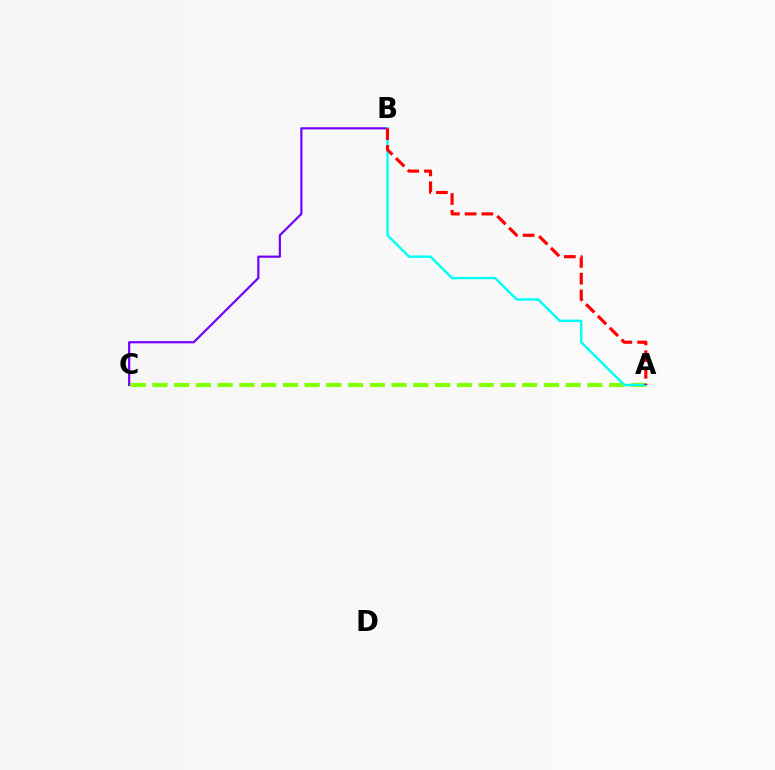{('B', 'C'): [{'color': '#7200ff', 'line_style': 'solid', 'thickness': 1.57}], ('A', 'C'): [{'color': '#84ff00', 'line_style': 'dashed', 'thickness': 2.95}], ('A', 'B'): [{'color': '#00fff6', 'line_style': 'solid', 'thickness': 1.74}, {'color': '#ff0000', 'line_style': 'dashed', 'thickness': 2.27}]}